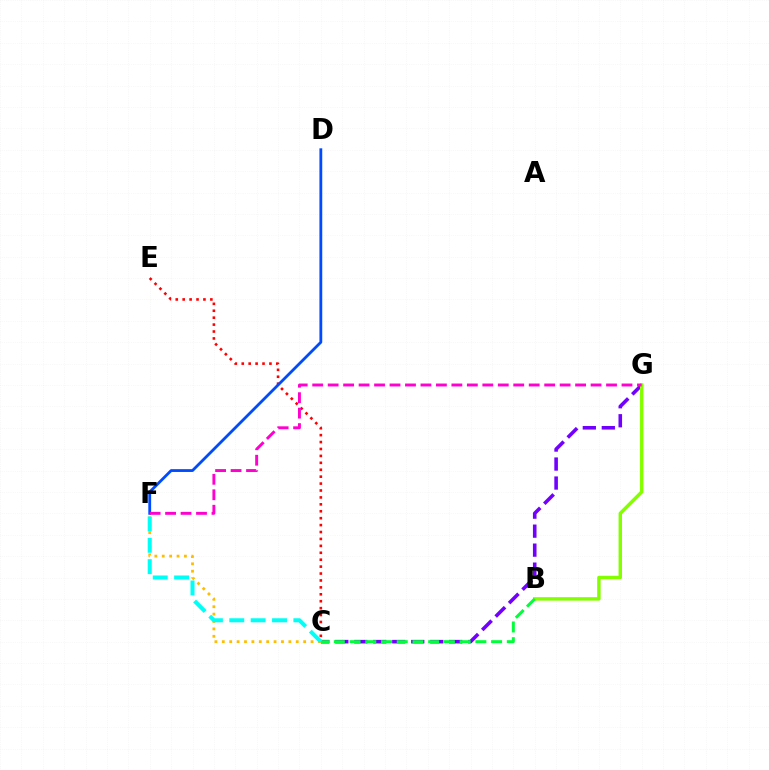{('C', 'E'): [{'color': '#ff0000', 'line_style': 'dotted', 'thickness': 1.88}], ('C', 'G'): [{'color': '#7200ff', 'line_style': 'dashed', 'thickness': 2.58}], ('B', 'G'): [{'color': '#84ff00', 'line_style': 'solid', 'thickness': 2.47}], ('C', 'F'): [{'color': '#ffbd00', 'line_style': 'dotted', 'thickness': 2.01}, {'color': '#00fff6', 'line_style': 'dashed', 'thickness': 2.9}], ('B', 'C'): [{'color': '#00ff39', 'line_style': 'dashed', 'thickness': 2.14}], ('D', 'F'): [{'color': '#004bff', 'line_style': 'solid', 'thickness': 2.03}], ('F', 'G'): [{'color': '#ff00cf', 'line_style': 'dashed', 'thickness': 2.1}]}